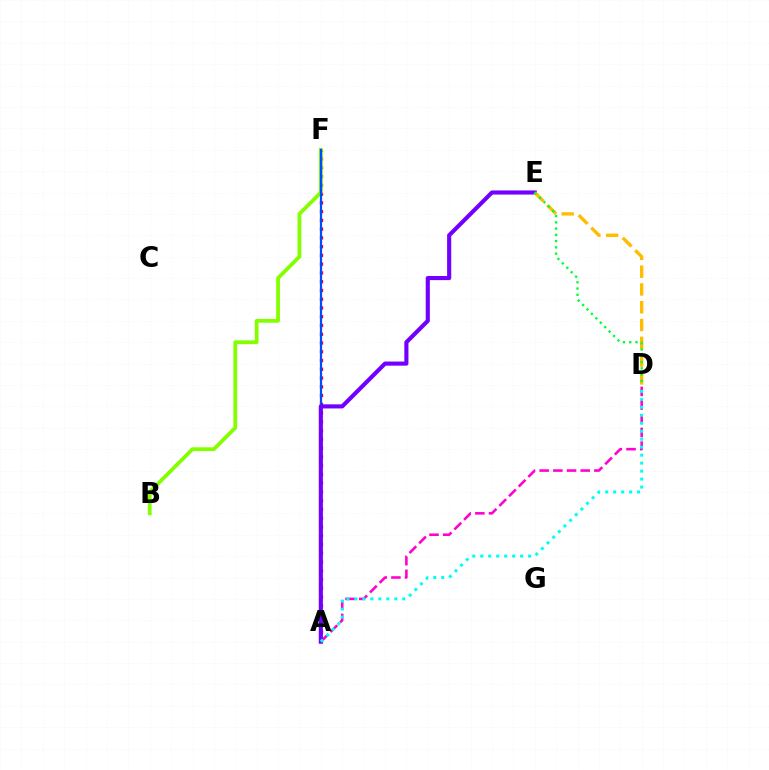{('A', 'F'): [{'color': '#ff0000', 'line_style': 'dotted', 'thickness': 2.38}, {'color': '#004bff', 'line_style': 'solid', 'thickness': 1.62}], ('B', 'F'): [{'color': '#84ff00', 'line_style': 'solid', 'thickness': 2.73}], ('A', 'D'): [{'color': '#ff00cf', 'line_style': 'dashed', 'thickness': 1.86}, {'color': '#00fff6', 'line_style': 'dotted', 'thickness': 2.17}], ('A', 'E'): [{'color': '#7200ff', 'line_style': 'solid', 'thickness': 2.97}], ('D', 'E'): [{'color': '#ffbd00', 'line_style': 'dashed', 'thickness': 2.42}, {'color': '#00ff39', 'line_style': 'dotted', 'thickness': 1.7}]}